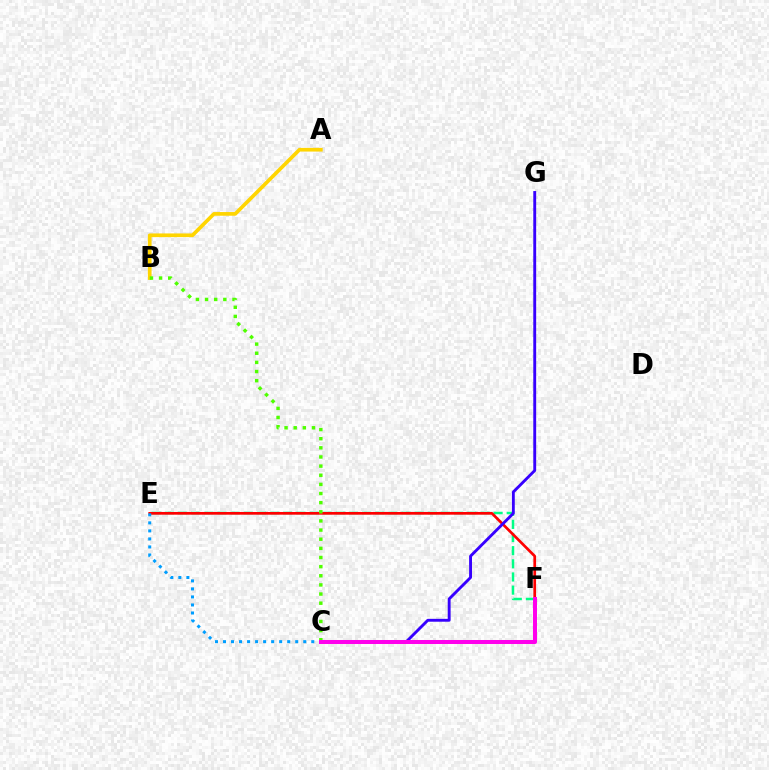{('A', 'B'): [{'color': '#ffd500', 'line_style': 'solid', 'thickness': 2.65}], ('E', 'F'): [{'color': '#00ff86', 'line_style': 'dashed', 'thickness': 1.79}, {'color': '#ff0000', 'line_style': 'solid', 'thickness': 1.94}], ('C', 'G'): [{'color': '#3700ff', 'line_style': 'solid', 'thickness': 2.07}], ('B', 'C'): [{'color': '#4fff00', 'line_style': 'dotted', 'thickness': 2.48}], ('C', 'E'): [{'color': '#009eff', 'line_style': 'dotted', 'thickness': 2.18}], ('C', 'F'): [{'color': '#ff00ed', 'line_style': 'solid', 'thickness': 2.88}]}